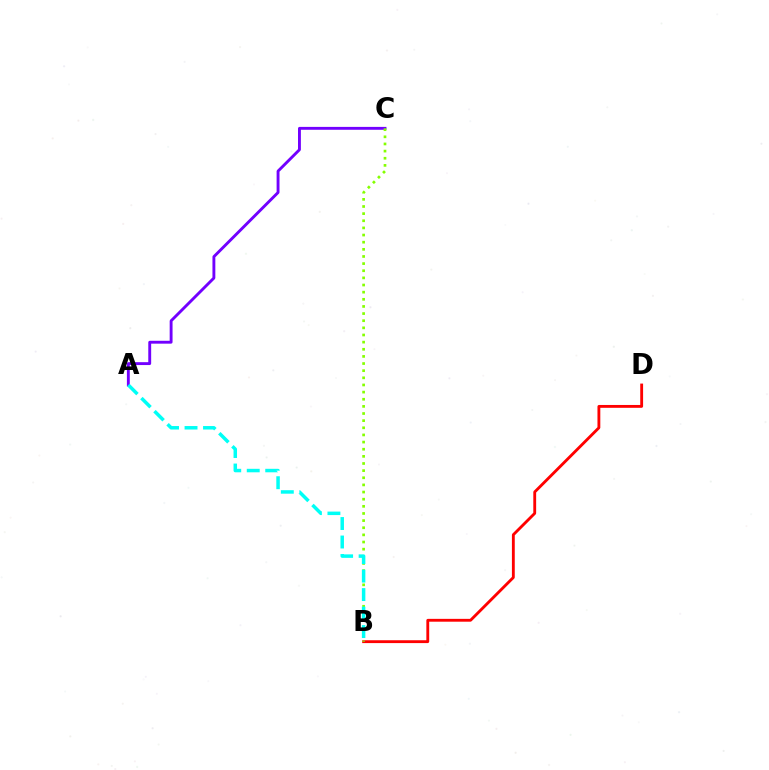{('A', 'C'): [{'color': '#7200ff', 'line_style': 'solid', 'thickness': 2.07}], ('B', 'D'): [{'color': '#ff0000', 'line_style': 'solid', 'thickness': 2.05}], ('B', 'C'): [{'color': '#84ff00', 'line_style': 'dotted', 'thickness': 1.94}], ('A', 'B'): [{'color': '#00fff6', 'line_style': 'dashed', 'thickness': 2.51}]}